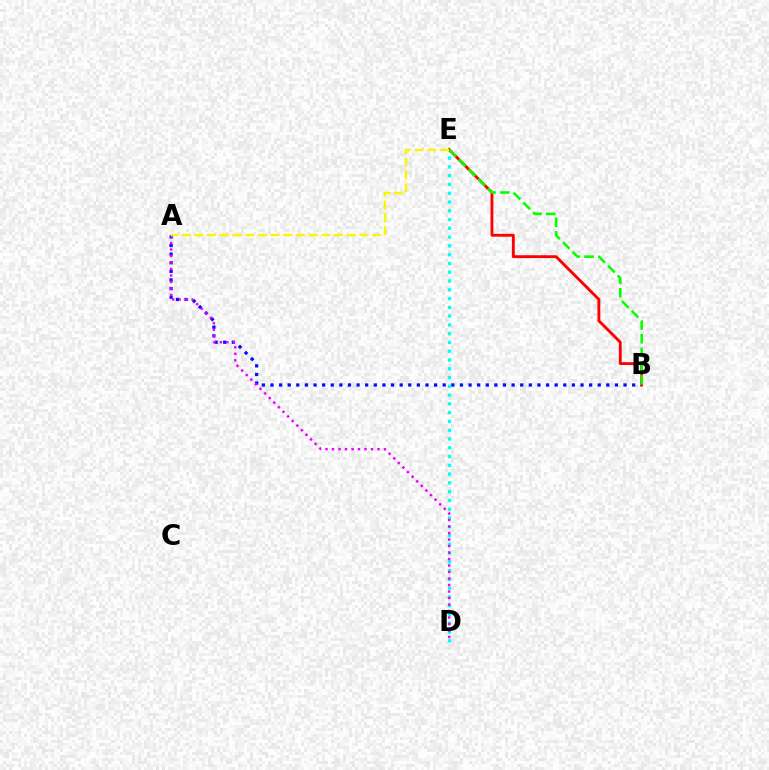{('A', 'B'): [{'color': '#0010ff', 'line_style': 'dotted', 'thickness': 2.34}], ('D', 'E'): [{'color': '#00fff6', 'line_style': 'dotted', 'thickness': 2.38}], ('A', 'D'): [{'color': '#ee00ff', 'line_style': 'dotted', 'thickness': 1.77}], ('B', 'E'): [{'color': '#ff0000', 'line_style': 'solid', 'thickness': 2.06}, {'color': '#08ff00', 'line_style': 'dashed', 'thickness': 1.86}], ('A', 'E'): [{'color': '#fcf500', 'line_style': 'dashed', 'thickness': 1.73}]}